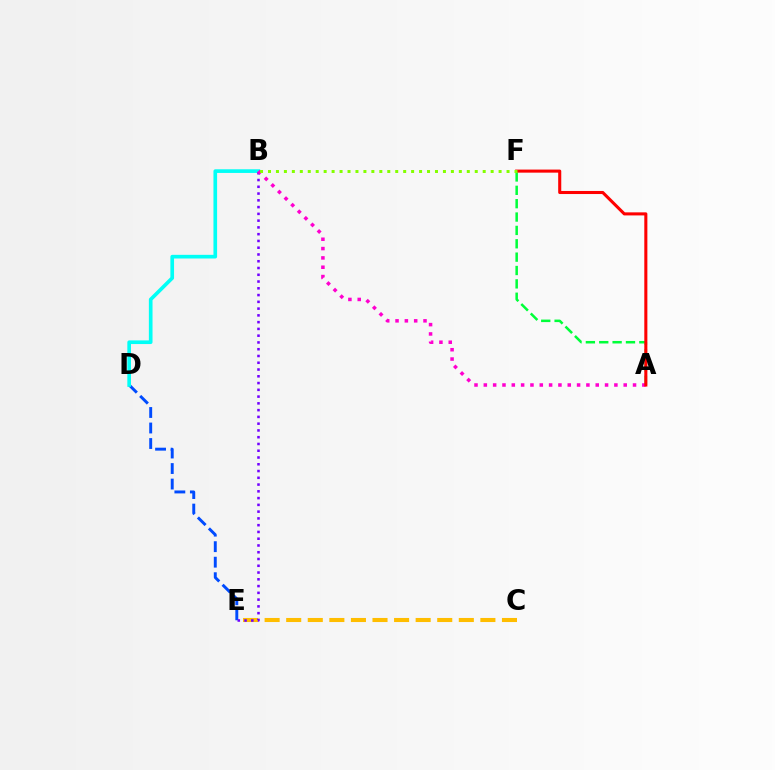{('D', 'E'): [{'color': '#004bff', 'line_style': 'dashed', 'thickness': 2.11}], ('C', 'E'): [{'color': '#ffbd00', 'line_style': 'dashed', 'thickness': 2.93}], ('B', 'D'): [{'color': '#00fff6', 'line_style': 'solid', 'thickness': 2.63}], ('B', 'E'): [{'color': '#7200ff', 'line_style': 'dotted', 'thickness': 1.84}], ('A', 'F'): [{'color': '#00ff39', 'line_style': 'dashed', 'thickness': 1.82}, {'color': '#ff0000', 'line_style': 'solid', 'thickness': 2.21}], ('A', 'B'): [{'color': '#ff00cf', 'line_style': 'dotted', 'thickness': 2.53}], ('B', 'F'): [{'color': '#84ff00', 'line_style': 'dotted', 'thickness': 2.16}]}